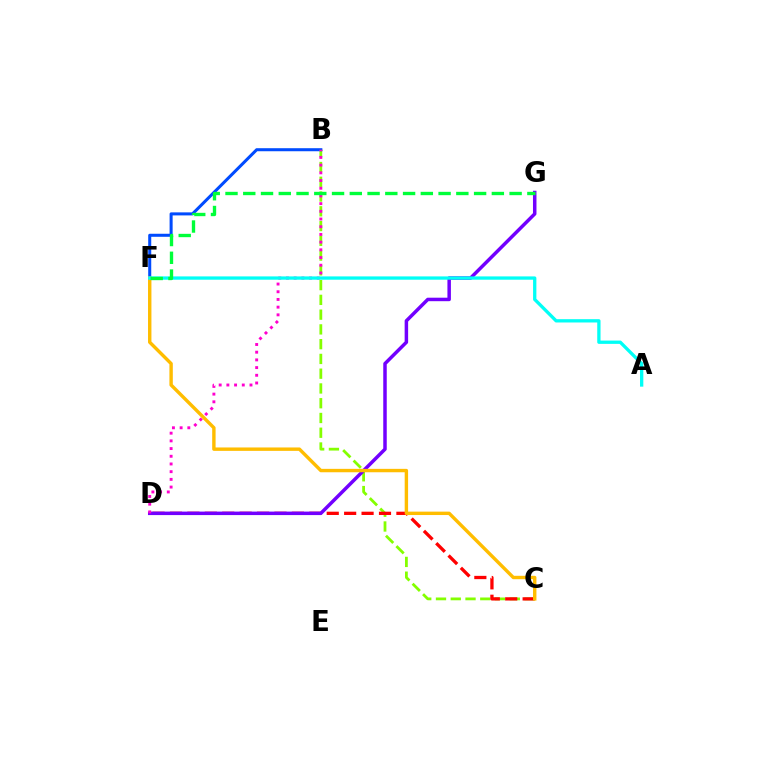{('B', 'C'): [{'color': '#84ff00', 'line_style': 'dashed', 'thickness': 2.01}], ('C', 'D'): [{'color': '#ff0000', 'line_style': 'dashed', 'thickness': 2.37}], ('B', 'F'): [{'color': '#004bff', 'line_style': 'solid', 'thickness': 2.19}], ('D', 'G'): [{'color': '#7200ff', 'line_style': 'solid', 'thickness': 2.51}], ('B', 'D'): [{'color': '#ff00cf', 'line_style': 'dotted', 'thickness': 2.09}], ('C', 'F'): [{'color': '#ffbd00', 'line_style': 'solid', 'thickness': 2.45}], ('A', 'F'): [{'color': '#00fff6', 'line_style': 'solid', 'thickness': 2.38}], ('F', 'G'): [{'color': '#00ff39', 'line_style': 'dashed', 'thickness': 2.41}]}